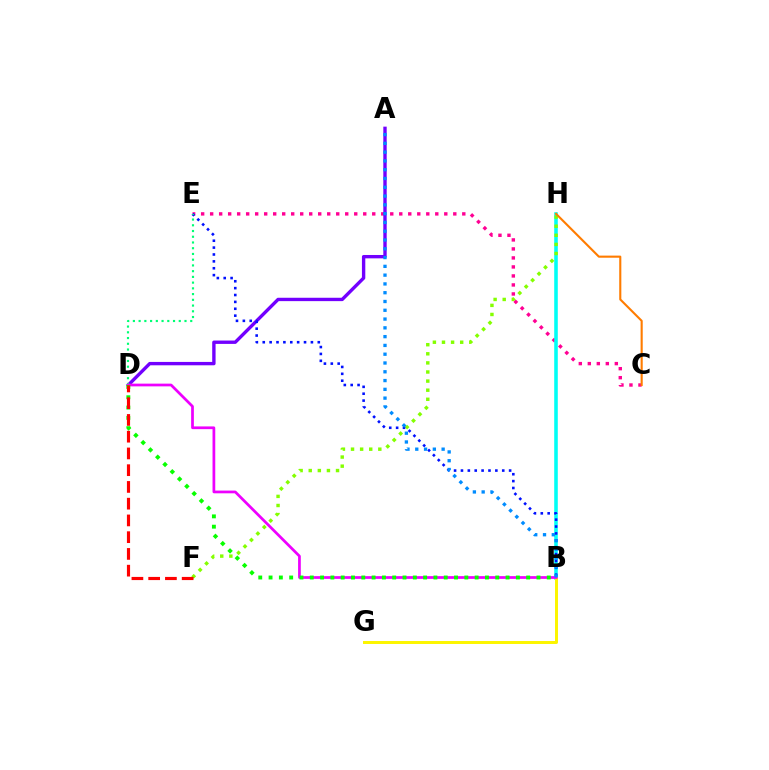{('C', 'E'): [{'color': '#ff0094', 'line_style': 'dotted', 'thickness': 2.45}], ('B', 'H'): [{'color': '#00fff6', 'line_style': 'solid', 'thickness': 2.57}], ('A', 'D'): [{'color': '#7200ff', 'line_style': 'solid', 'thickness': 2.43}], ('B', 'G'): [{'color': '#fcf500', 'line_style': 'solid', 'thickness': 2.14}], ('F', 'H'): [{'color': '#84ff00', 'line_style': 'dotted', 'thickness': 2.47}], ('B', 'E'): [{'color': '#0010ff', 'line_style': 'dotted', 'thickness': 1.87}], ('C', 'H'): [{'color': '#ff7c00', 'line_style': 'solid', 'thickness': 1.52}], ('D', 'E'): [{'color': '#00ff74', 'line_style': 'dotted', 'thickness': 1.56}], ('B', 'D'): [{'color': '#ee00ff', 'line_style': 'solid', 'thickness': 1.96}, {'color': '#08ff00', 'line_style': 'dotted', 'thickness': 2.8}], ('A', 'B'): [{'color': '#008cff', 'line_style': 'dotted', 'thickness': 2.39}], ('D', 'F'): [{'color': '#ff0000', 'line_style': 'dashed', 'thickness': 2.28}]}